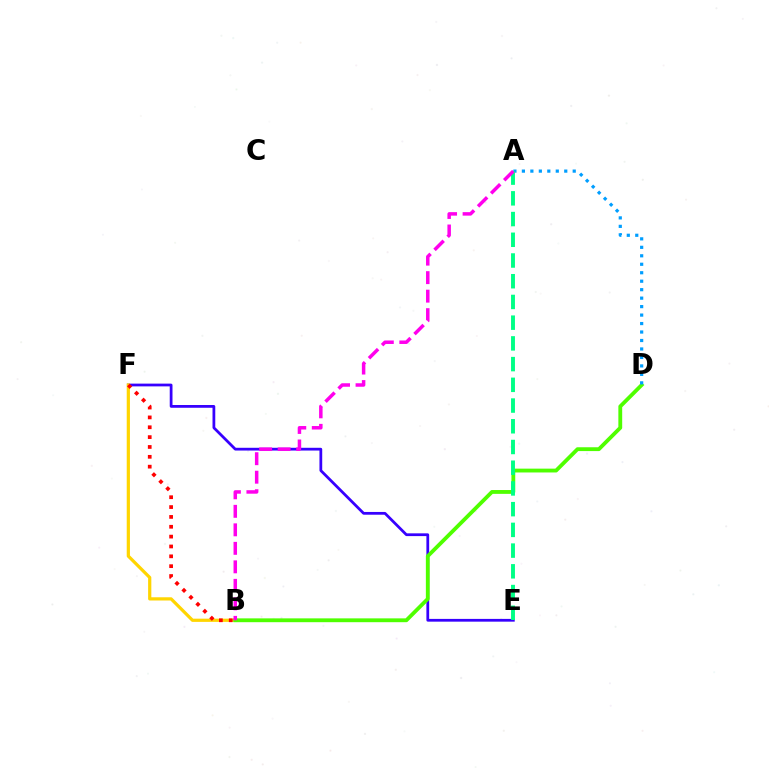{('E', 'F'): [{'color': '#3700ff', 'line_style': 'solid', 'thickness': 1.99}], ('B', 'F'): [{'color': '#ffd500', 'line_style': 'solid', 'thickness': 2.32}, {'color': '#ff0000', 'line_style': 'dotted', 'thickness': 2.68}], ('B', 'D'): [{'color': '#4fff00', 'line_style': 'solid', 'thickness': 2.76}], ('A', 'D'): [{'color': '#009eff', 'line_style': 'dotted', 'thickness': 2.3}], ('A', 'E'): [{'color': '#00ff86', 'line_style': 'dashed', 'thickness': 2.82}], ('A', 'B'): [{'color': '#ff00ed', 'line_style': 'dashed', 'thickness': 2.51}]}